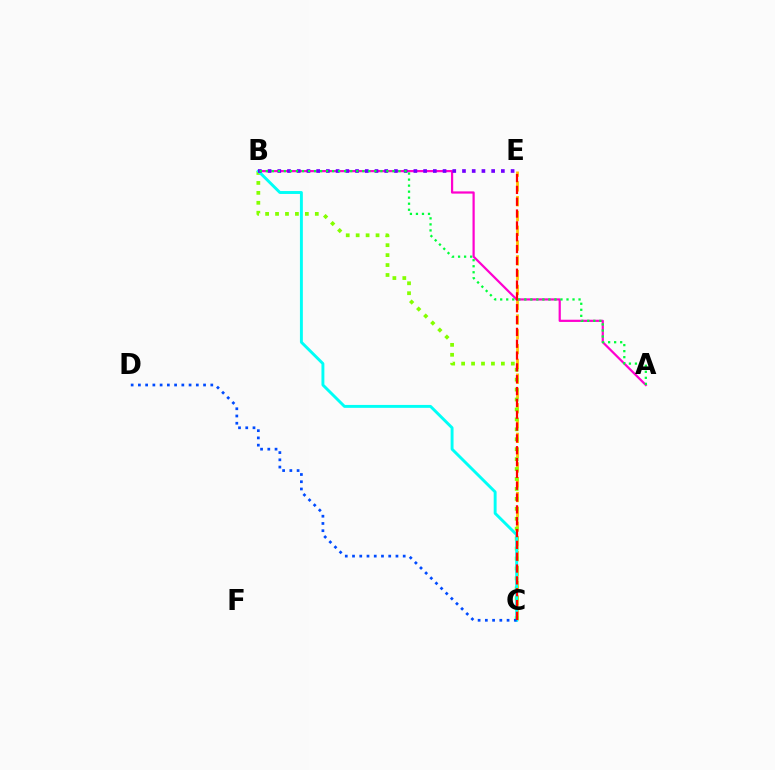{('C', 'E'): [{'color': '#ffbd00', 'line_style': 'dashed', 'thickness': 2.01}, {'color': '#ff0000', 'line_style': 'dashed', 'thickness': 1.61}], ('A', 'B'): [{'color': '#ff00cf', 'line_style': 'solid', 'thickness': 1.6}, {'color': '#00ff39', 'line_style': 'dotted', 'thickness': 1.64}], ('B', 'C'): [{'color': '#84ff00', 'line_style': 'dotted', 'thickness': 2.7}, {'color': '#00fff6', 'line_style': 'solid', 'thickness': 2.1}], ('C', 'D'): [{'color': '#004bff', 'line_style': 'dotted', 'thickness': 1.97}], ('B', 'E'): [{'color': '#7200ff', 'line_style': 'dotted', 'thickness': 2.64}]}